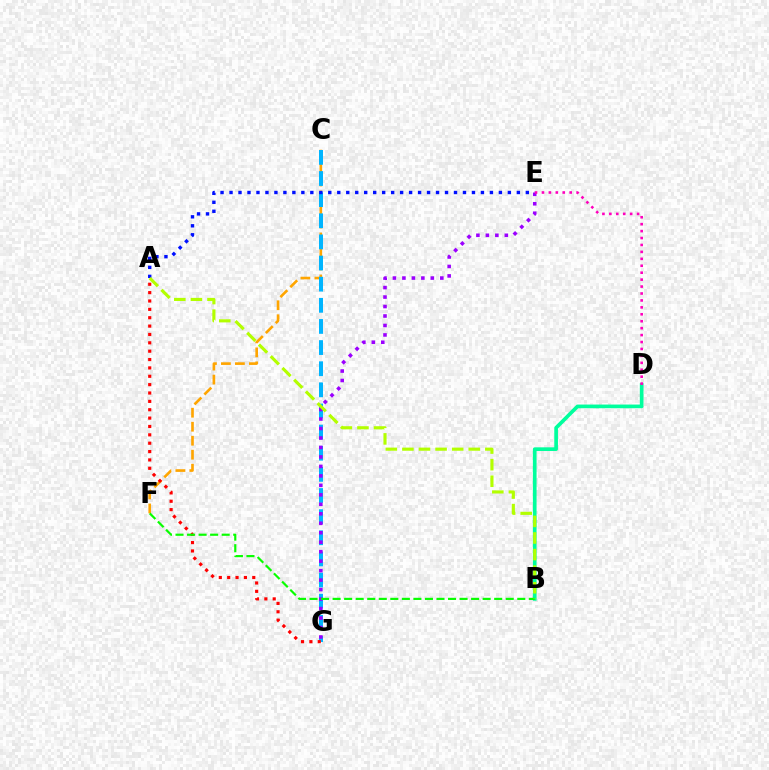{('C', 'F'): [{'color': '#ffa500', 'line_style': 'dashed', 'thickness': 1.9}], ('B', 'D'): [{'color': '#00ff9d', 'line_style': 'solid', 'thickness': 2.65}], ('C', 'G'): [{'color': '#00b5ff', 'line_style': 'dashed', 'thickness': 2.87}], ('A', 'G'): [{'color': '#ff0000', 'line_style': 'dotted', 'thickness': 2.27}], ('E', 'G'): [{'color': '#9b00ff', 'line_style': 'dotted', 'thickness': 2.57}], ('D', 'E'): [{'color': '#ff00bd', 'line_style': 'dotted', 'thickness': 1.88}], ('A', 'E'): [{'color': '#0010ff', 'line_style': 'dotted', 'thickness': 2.44}], ('B', 'F'): [{'color': '#08ff00', 'line_style': 'dashed', 'thickness': 1.57}], ('A', 'B'): [{'color': '#b3ff00', 'line_style': 'dashed', 'thickness': 2.25}]}